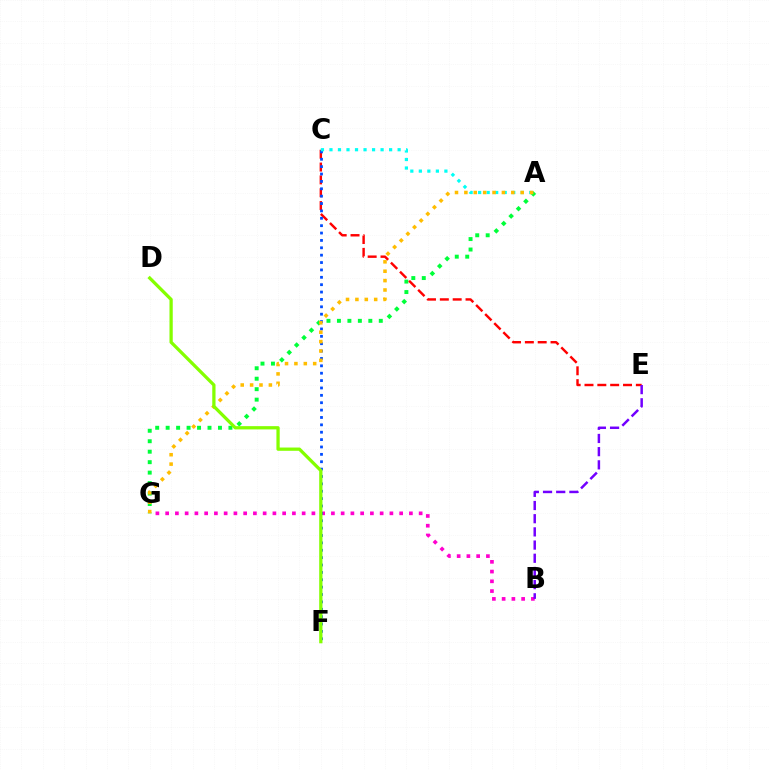{('A', 'G'): [{'color': '#00ff39', 'line_style': 'dotted', 'thickness': 2.84}, {'color': '#ffbd00', 'line_style': 'dotted', 'thickness': 2.55}], ('C', 'E'): [{'color': '#ff0000', 'line_style': 'dashed', 'thickness': 1.74}], ('B', 'G'): [{'color': '#ff00cf', 'line_style': 'dotted', 'thickness': 2.65}], ('C', 'F'): [{'color': '#004bff', 'line_style': 'dotted', 'thickness': 2.0}], ('B', 'E'): [{'color': '#7200ff', 'line_style': 'dashed', 'thickness': 1.79}], ('A', 'C'): [{'color': '#00fff6', 'line_style': 'dotted', 'thickness': 2.32}], ('D', 'F'): [{'color': '#84ff00', 'line_style': 'solid', 'thickness': 2.35}]}